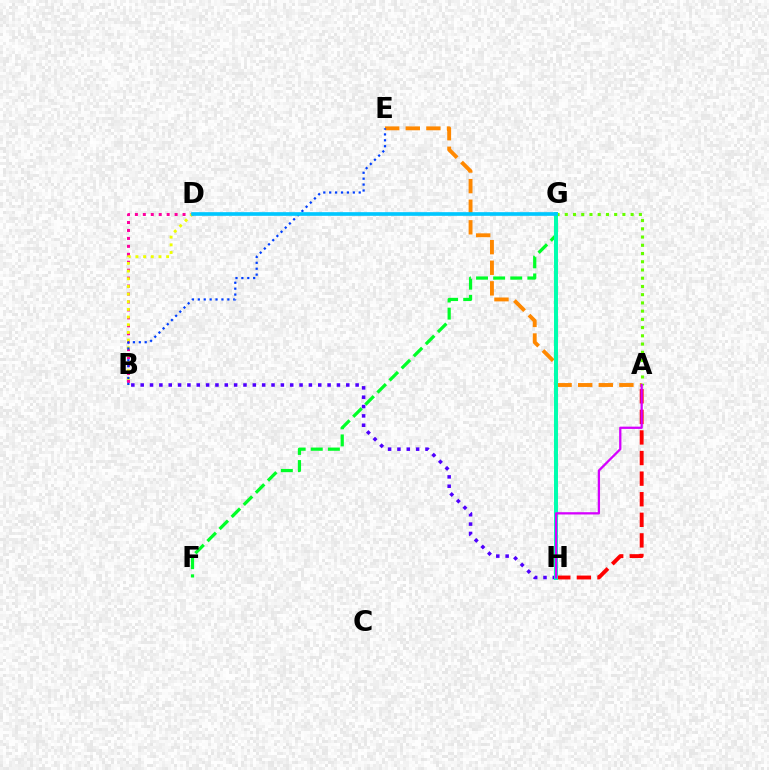{('A', 'H'): [{'color': '#ff0000', 'line_style': 'dashed', 'thickness': 2.8}, {'color': '#d600ff', 'line_style': 'solid', 'thickness': 1.64}], ('A', 'E'): [{'color': '#ff8800', 'line_style': 'dashed', 'thickness': 2.8}], ('B', 'D'): [{'color': '#ff00a0', 'line_style': 'dotted', 'thickness': 2.16}, {'color': '#eeff00', 'line_style': 'dotted', 'thickness': 2.08}], ('A', 'G'): [{'color': '#66ff00', 'line_style': 'dotted', 'thickness': 2.24}], ('F', 'G'): [{'color': '#00ff27', 'line_style': 'dashed', 'thickness': 2.32}], ('B', 'H'): [{'color': '#4f00ff', 'line_style': 'dotted', 'thickness': 2.54}], ('B', 'E'): [{'color': '#003fff', 'line_style': 'dotted', 'thickness': 1.6}], ('G', 'H'): [{'color': '#00ffaf', 'line_style': 'solid', 'thickness': 2.86}], ('D', 'G'): [{'color': '#00c7ff', 'line_style': 'solid', 'thickness': 2.64}]}